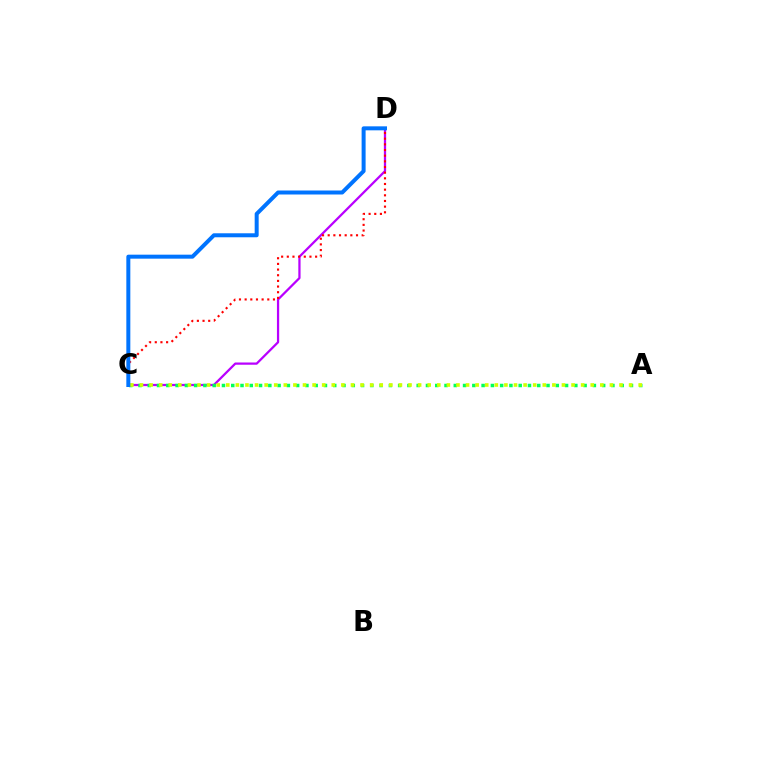{('C', 'D'): [{'color': '#b900ff', 'line_style': 'solid', 'thickness': 1.62}, {'color': '#ff0000', 'line_style': 'dotted', 'thickness': 1.54}, {'color': '#0074ff', 'line_style': 'solid', 'thickness': 2.87}], ('A', 'C'): [{'color': '#00ff5c', 'line_style': 'dotted', 'thickness': 2.52}, {'color': '#d1ff00', 'line_style': 'dotted', 'thickness': 2.61}]}